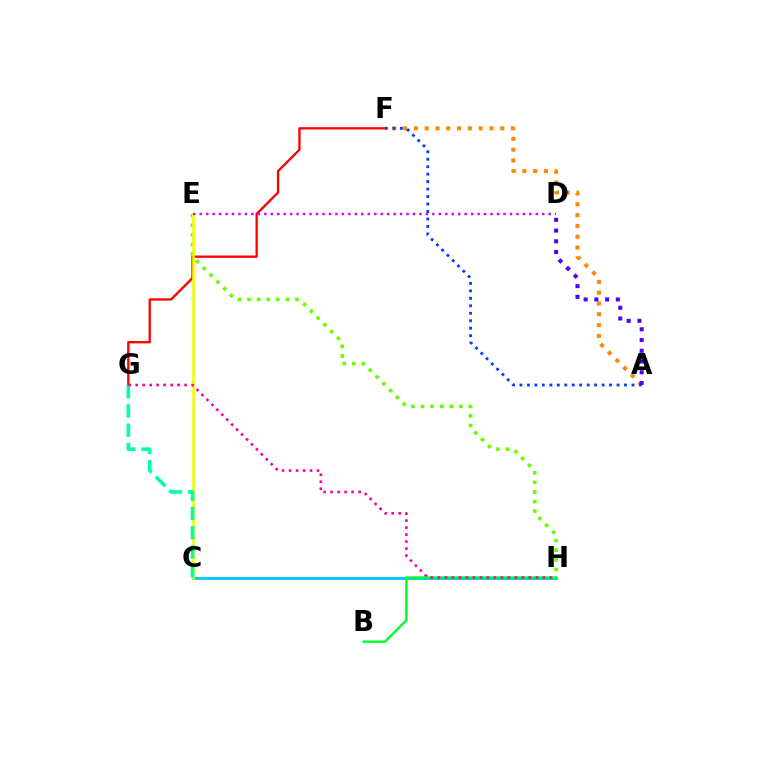{('E', 'H'): [{'color': '#66ff00', 'line_style': 'dotted', 'thickness': 2.61}], ('A', 'F'): [{'color': '#ff8800', 'line_style': 'dotted', 'thickness': 2.93}, {'color': '#003fff', 'line_style': 'dotted', 'thickness': 2.03}], ('C', 'H'): [{'color': '#00c7ff', 'line_style': 'solid', 'thickness': 2.08}], ('A', 'D'): [{'color': '#4f00ff', 'line_style': 'dotted', 'thickness': 2.92}], ('B', 'H'): [{'color': '#00ff27', 'line_style': 'solid', 'thickness': 1.72}], ('F', 'G'): [{'color': '#ff0000', 'line_style': 'solid', 'thickness': 1.68}], ('C', 'E'): [{'color': '#eeff00', 'line_style': 'solid', 'thickness': 1.85}], ('C', 'G'): [{'color': '#00ffaf', 'line_style': 'dashed', 'thickness': 2.62}], ('G', 'H'): [{'color': '#ff00a0', 'line_style': 'dotted', 'thickness': 1.9}], ('D', 'E'): [{'color': '#d600ff', 'line_style': 'dotted', 'thickness': 1.76}]}